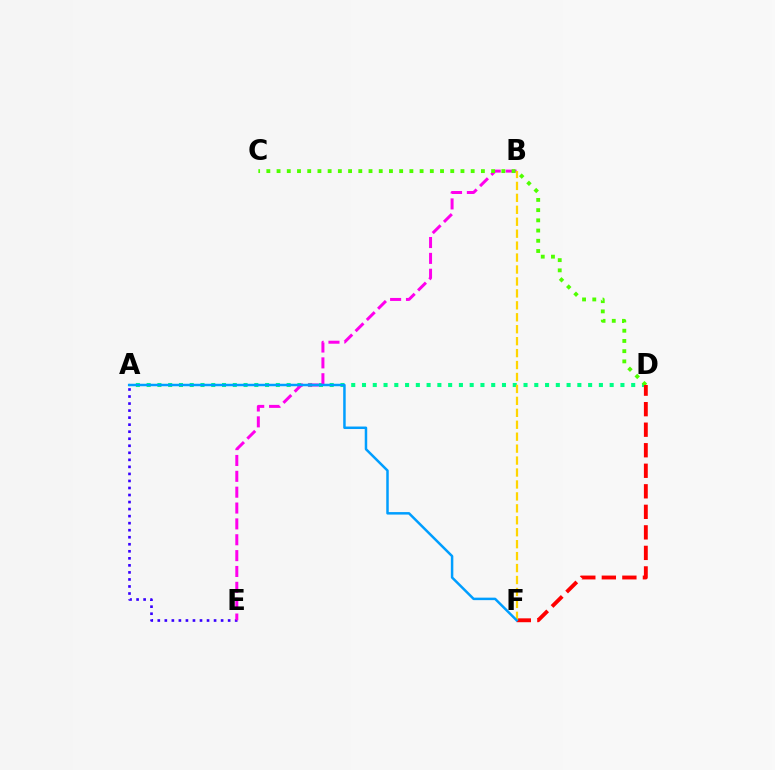{('A', 'E'): [{'color': '#3700ff', 'line_style': 'dotted', 'thickness': 1.91}], ('A', 'D'): [{'color': '#00ff86', 'line_style': 'dotted', 'thickness': 2.93}], ('B', 'E'): [{'color': '#ff00ed', 'line_style': 'dashed', 'thickness': 2.15}], ('C', 'D'): [{'color': '#4fff00', 'line_style': 'dotted', 'thickness': 2.78}], ('D', 'F'): [{'color': '#ff0000', 'line_style': 'dashed', 'thickness': 2.79}], ('B', 'F'): [{'color': '#ffd500', 'line_style': 'dashed', 'thickness': 1.62}], ('A', 'F'): [{'color': '#009eff', 'line_style': 'solid', 'thickness': 1.79}]}